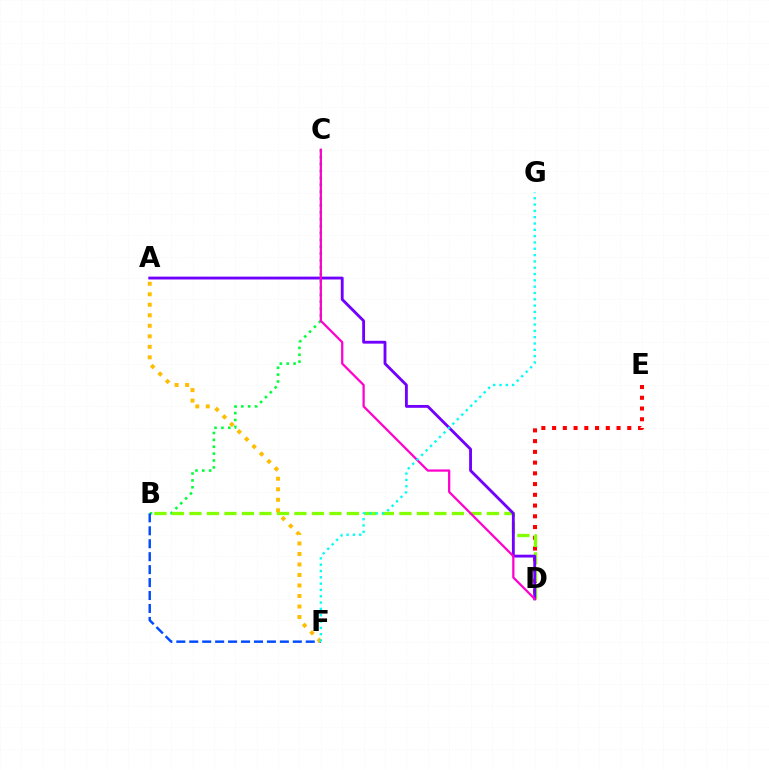{('B', 'C'): [{'color': '#00ff39', 'line_style': 'dotted', 'thickness': 1.87}], ('D', 'E'): [{'color': '#ff0000', 'line_style': 'dotted', 'thickness': 2.92}], ('B', 'D'): [{'color': '#84ff00', 'line_style': 'dashed', 'thickness': 2.38}], ('B', 'F'): [{'color': '#004bff', 'line_style': 'dashed', 'thickness': 1.76}], ('A', 'F'): [{'color': '#ffbd00', 'line_style': 'dotted', 'thickness': 2.86}], ('A', 'D'): [{'color': '#7200ff', 'line_style': 'solid', 'thickness': 2.05}], ('C', 'D'): [{'color': '#ff00cf', 'line_style': 'solid', 'thickness': 1.63}], ('F', 'G'): [{'color': '#00fff6', 'line_style': 'dotted', 'thickness': 1.72}]}